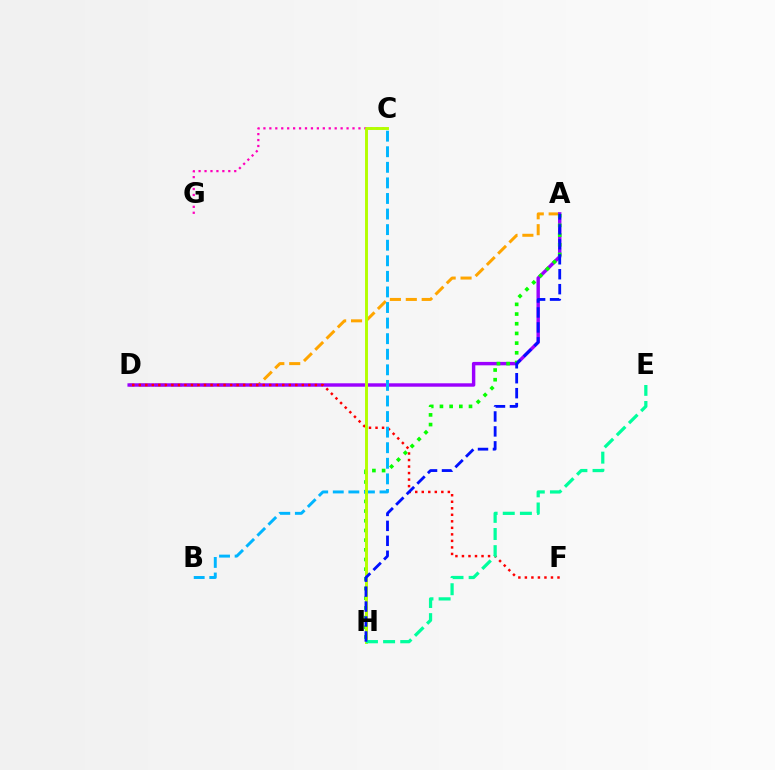{('A', 'D'): [{'color': '#ffa500', 'line_style': 'dashed', 'thickness': 2.16}, {'color': '#9b00ff', 'line_style': 'solid', 'thickness': 2.46}], ('C', 'G'): [{'color': '#ff00bd', 'line_style': 'dotted', 'thickness': 1.61}], ('D', 'F'): [{'color': '#ff0000', 'line_style': 'dotted', 'thickness': 1.77}], ('A', 'H'): [{'color': '#08ff00', 'line_style': 'dotted', 'thickness': 2.63}, {'color': '#0010ff', 'line_style': 'dashed', 'thickness': 2.03}], ('B', 'C'): [{'color': '#00b5ff', 'line_style': 'dashed', 'thickness': 2.12}], ('C', 'H'): [{'color': '#b3ff00', 'line_style': 'solid', 'thickness': 2.11}], ('E', 'H'): [{'color': '#00ff9d', 'line_style': 'dashed', 'thickness': 2.33}]}